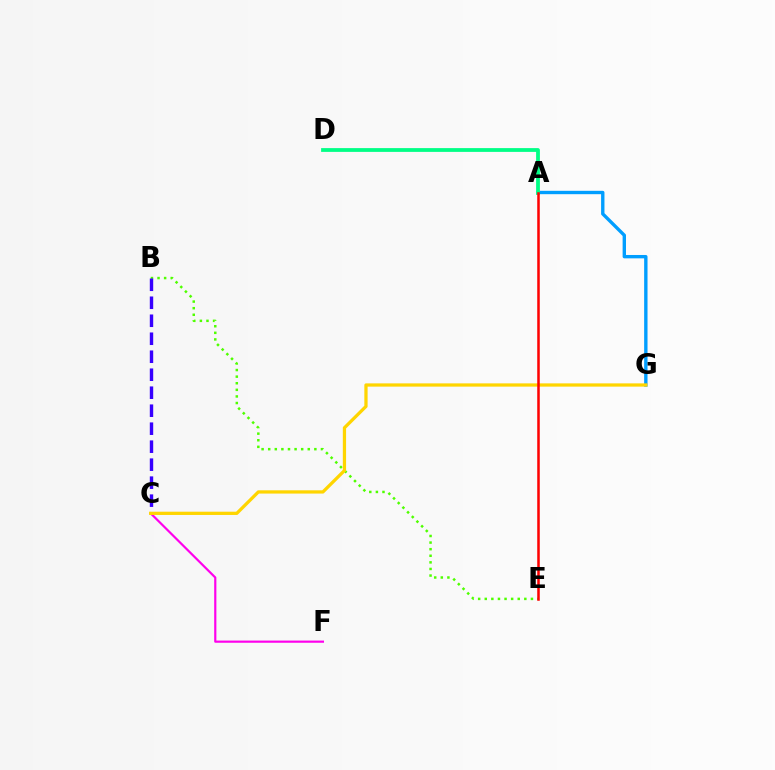{('B', 'E'): [{'color': '#4fff00', 'line_style': 'dotted', 'thickness': 1.79}], ('C', 'F'): [{'color': '#ff00ed', 'line_style': 'solid', 'thickness': 1.57}], ('B', 'C'): [{'color': '#3700ff', 'line_style': 'dashed', 'thickness': 2.44}], ('A', 'G'): [{'color': '#009eff', 'line_style': 'solid', 'thickness': 2.43}], ('A', 'D'): [{'color': '#00ff86', 'line_style': 'solid', 'thickness': 2.72}], ('C', 'G'): [{'color': '#ffd500', 'line_style': 'solid', 'thickness': 2.35}], ('A', 'E'): [{'color': '#ff0000', 'line_style': 'solid', 'thickness': 1.81}]}